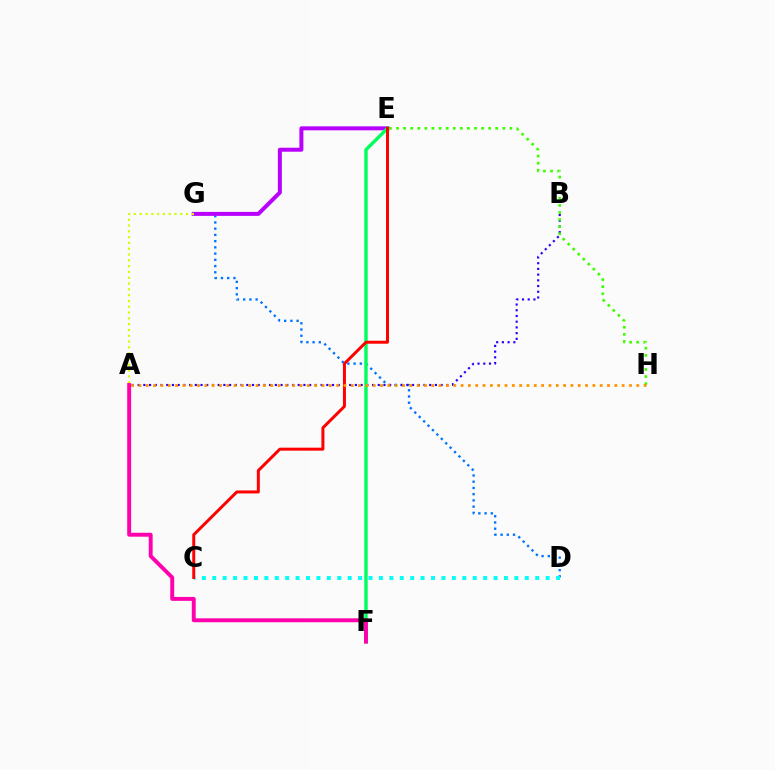{('D', 'G'): [{'color': '#0074ff', 'line_style': 'dotted', 'thickness': 1.69}], ('E', 'G'): [{'color': '#b900ff', 'line_style': 'solid', 'thickness': 2.87}], ('A', 'G'): [{'color': '#d1ff00', 'line_style': 'dotted', 'thickness': 1.58}], ('A', 'B'): [{'color': '#2500ff', 'line_style': 'dotted', 'thickness': 1.55}], ('C', 'D'): [{'color': '#00fff6', 'line_style': 'dotted', 'thickness': 2.83}], ('E', 'F'): [{'color': '#00ff5c', 'line_style': 'solid', 'thickness': 2.45}], ('C', 'E'): [{'color': '#ff0000', 'line_style': 'solid', 'thickness': 2.15}], ('E', 'H'): [{'color': '#3dff00', 'line_style': 'dotted', 'thickness': 1.92}], ('A', 'H'): [{'color': '#ff9400', 'line_style': 'dotted', 'thickness': 1.99}], ('A', 'F'): [{'color': '#ff00ac', 'line_style': 'solid', 'thickness': 2.82}]}